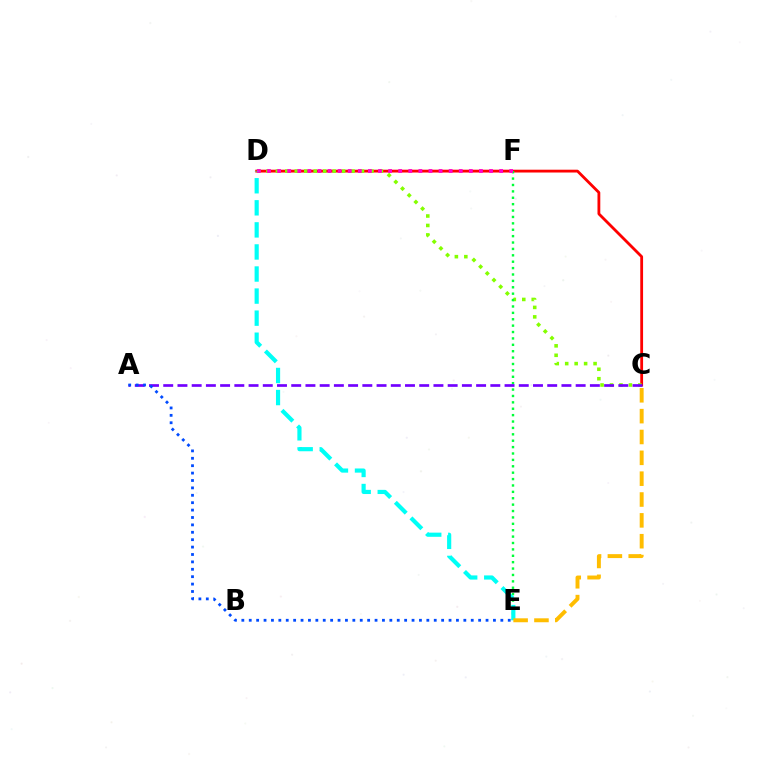{('C', 'D'): [{'color': '#ff0000', 'line_style': 'solid', 'thickness': 2.02}, {'color': '#84ff00', 'line_style': 'dotted', 'thickness': 2.57}], ('E', 'F'): [{'color': '#00ff39', 'line_style': 'dotted', 'thickness': 1.74}], ('A', 'C'): [{'color': '#7200ff', 'line_style': 'dashed', 'thickness': 1.93}], ('A', 'E'): [{'color': '#004bff', 'line_style': 'dotted', 'thickness': 2.01}], ('D', 'F'): [{'color': '#ff00cf', 'line_style': 'dotted', 'thickness': 2.74}], ('D', 'E'): [{'color': '#00fff6', 'line_style': 'dashed', 'thickness': 3.0}], ('C', 'E'): [{'color': '#ffbd00', 'line_style': 'dashed', 'thickness': 2.83}]}